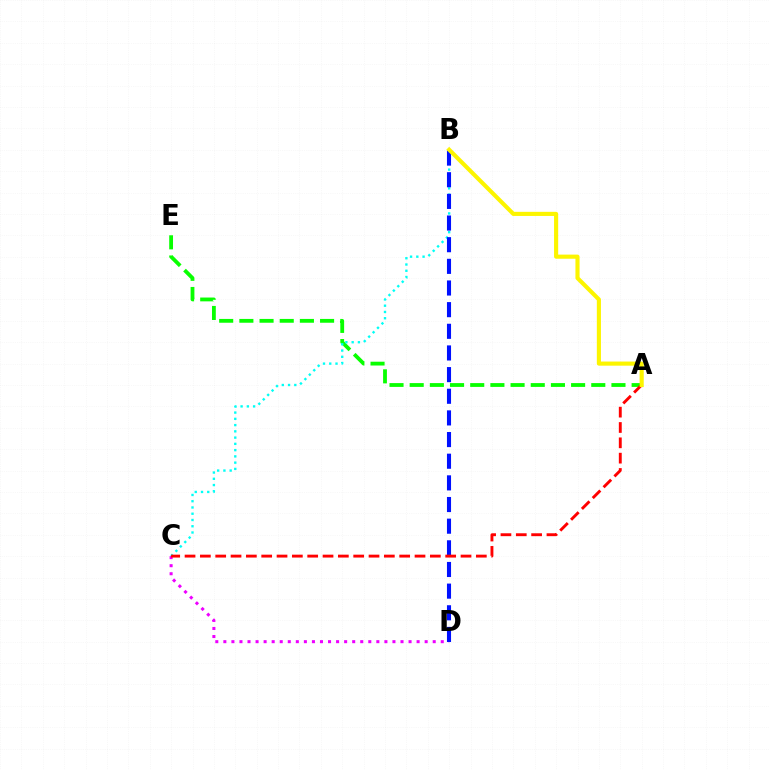{('A', 'E'): [{'color': '#08ff00', 'line_style': 'dashed', 'thickness': 2.74}], ('B', 'C'): [{'color': '#00fff6', 'line_style': 'dotted', 'thickness': 1.7}], ('C', 'D'): [{'color': '#ee00ff', 'line_style': 'dotted', 'thickness': 2.19}], ('B', 'D'): [{'color': '#0010ff', 'line_style': 'dashed', 'thickness': 2.94}], ('A', 'C'): [{'color': '#ff0000', 'line_style': 'dashed', 'thickness': 2.08}], ('A', 'B'): [{'color': '#fcf500', 'line_style': 'solid', 'thickness': 2.97}]}